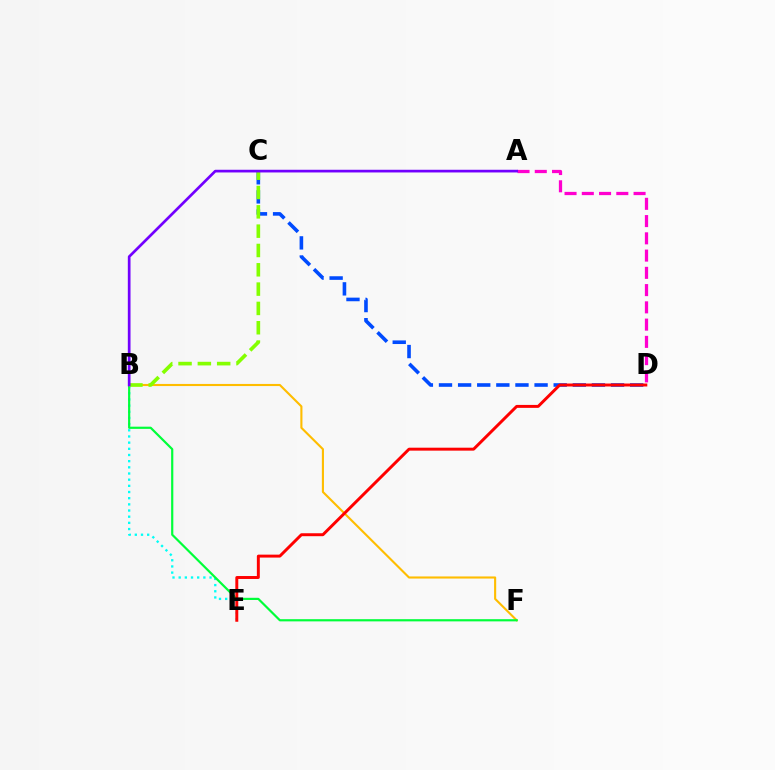{('A', 'D'): [{'color': '#ff00cf', 'line_style': 'dashed', 'thickness': 2.34}], ('B', 'F'): [{'color': '#ffbd00', 'line_style': 'solid', 'thickness': 1.52}, {'color': '#00ff39', 'line_style': 'solid', 'thickness': 1.58}], ('B', 'E'): [{'color': '#00fff6', 'line_style': 'dotted', 'thickness': 1.68}], ('C', 'D'): [{'color': '#004bff', 'line_style': 'dashed', 'thickness': 2.6}], ('D', 'E'): [{'color': '#ff0000', 'line_style': 'solid', 'thickness': 2.12}], ('B', 'C'): [{'color': '#84ff00', 'line_style': 'dashed', 'thickness': 2.62}], ('A', 'B'): [{'color': '#7200ff', 'line_style': 'solid', 'thickness': 1.94}]}